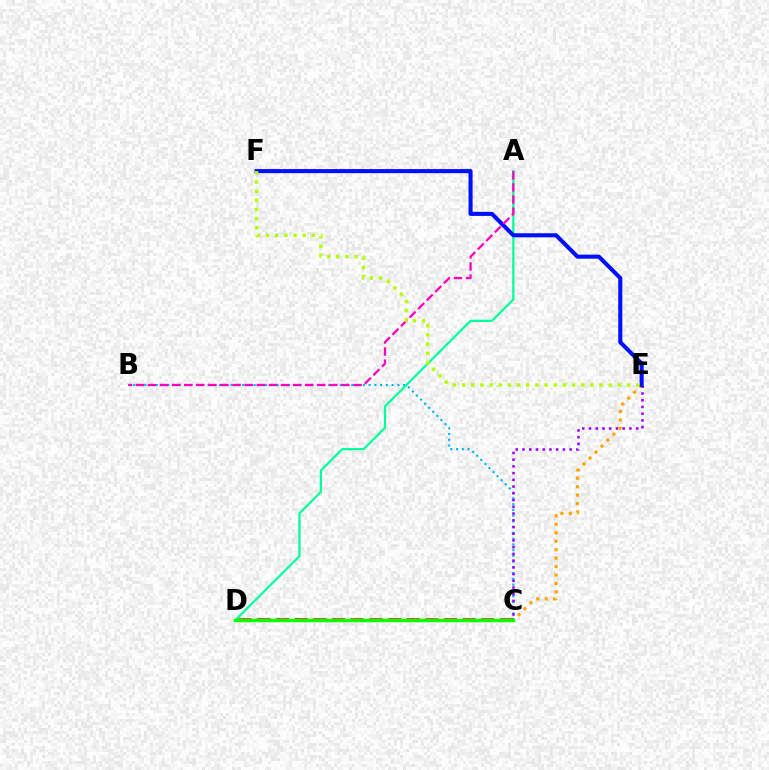{('B', 'C'): [{'color': '#00b5ff', 'line_style': 'dotted', 'thickness': 1.56}], ('A', 'D'): [{'color': '#00ff9d', 'line_style': 'solid', 'thickness': 1.62}], ('C', 'E'): [{'color': '#9b00ff', 'line_style': 'dotted', 'thickness': 1.83}, {'color': '#ffa500', 'line_style': 'dotted', 'thickness': 2.29}], ('C', 'D'): [{'color': '#ff0000', 'line_style': 'dashed', 'thickness': 2.53}, {'color': '#08ff00', 'line_style': 'solid', 'thickness': 2.49}], ('E', 'F'): [{'color': '#0010ff', 'line_style': 'solid', 'thickness': 2.93}, {'color': '#b3ff00', 'line_style': 'dotted', 'thickness': 2.49}], ('A', 'B'): [{'color': '#ff00bd', 'line_style': 'dashed', 'thickness': 1.64}]}